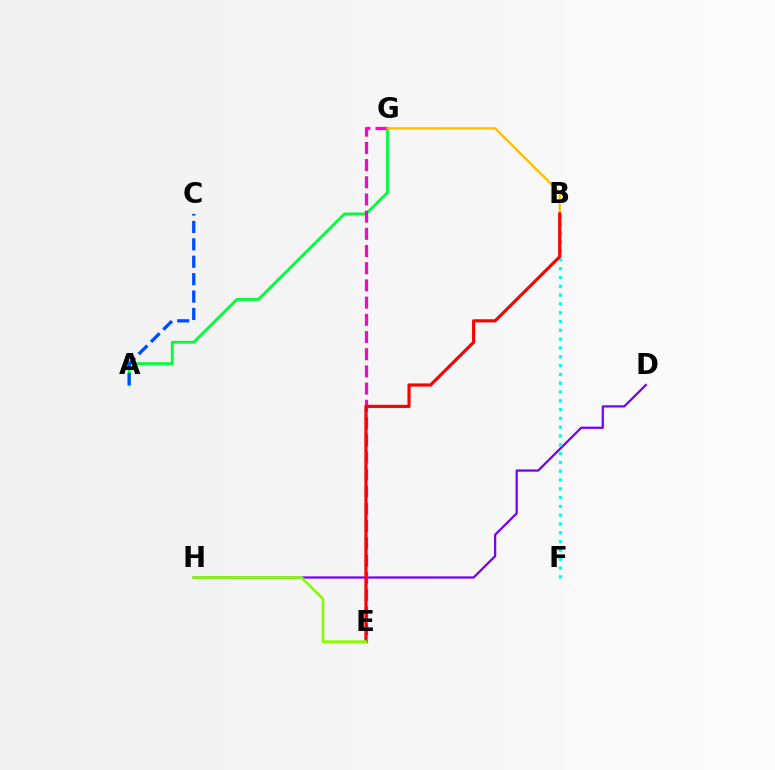{('D', 'H'): [{'color': '#7200ff', 'line_style': 'solid', 'thickness': 1.61}], ('A', 'G'): [{'color': '#00ff39', 'line_style': 'solid', 'thickness': 2.02}], ('E', 'G'): [{'color': '#ff00cf', 'line_style': 'dashed', 'thickness': 2.34}], ('B', 'G'): [{'color': '#ffbd00', 'line_style': 'solid', 'thickness': 1.59}], ('B', 'F'): [{'color': '#00fff6', 'line_style': 'dotted', 'thickness': 2.39}], ('B', 'E'): [{'color': '#ff0000', 'line_style': 'solid', 'thickness': 2.26}], ('A', 'C'): [{'color': '#004bff', 'line_style': 'dashed', 'thickness': 2.36}], ('E', 'H'): [{'color': '#84ff00', 'line_style': 'solid', 'thickness': 1.96}]}